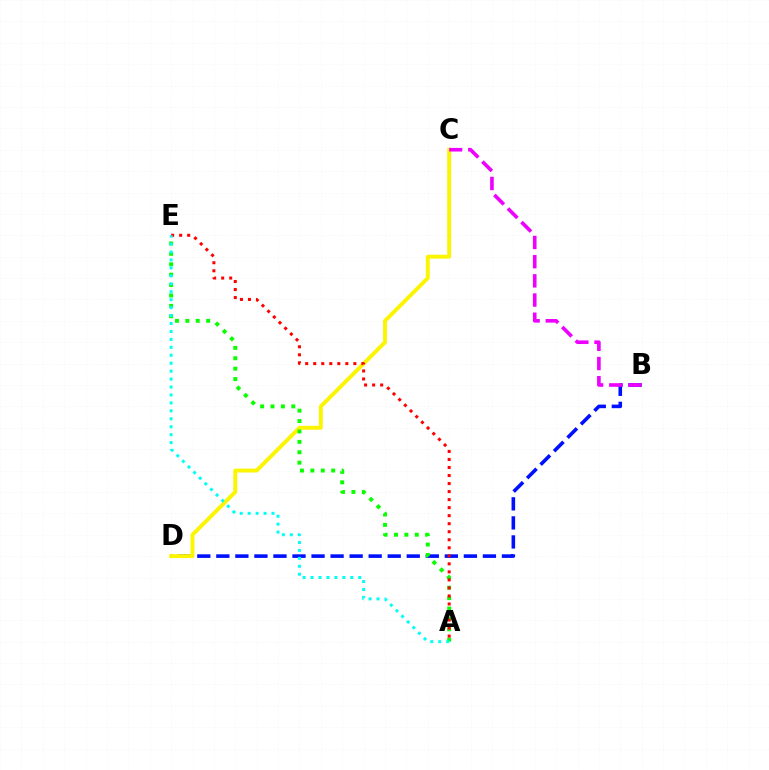{('B', 'D'): [{'color': '#0010ff', 'line_style': 'dashed', 'thickness': 2.59}], ('C', 'D'): [{'color': '#fcf500', 'line_style': 'solid', 'thickness': 2.81}], ('A', 'E'): [{'color': '#08ff00', 'line_style': 'dotted', 'thickness': 2.83}, {'color': '#ff0000', 'line_style': 'dotted', 'thickness': 2.18}, {'color': '#00fff6', 'line_style': 'dotted', 'thickness': 2.16}], ('B', 'C'): [{'color': '#ee00ff', 'line_style': 'dashed', 'thickness': 2.61}]}